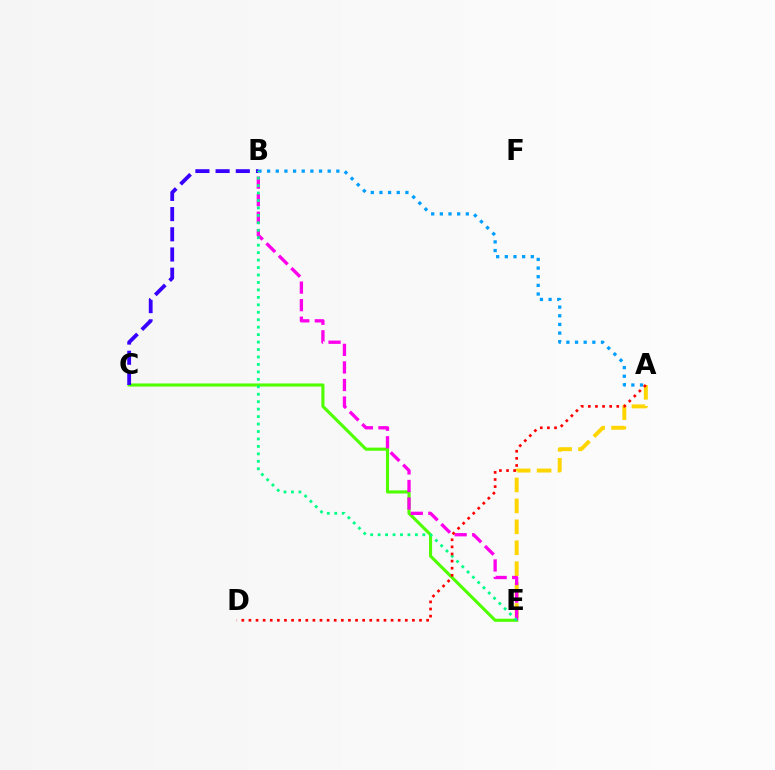{('C', 'E'): [{'color': '#4fff00', 'line_style': 'solid', 'thickness': 2.23}], ('A', 'B'): [{'color': '#009eff', 'line_style': 'dotted', 'thickness': 2.35}], ('B', 'C'): [{'color': '#3700ff', 'line_style': 'dashed', 'thickness': 2.74}], ('A', 'E'): [{'color': '#ffd500', 'line_style': 'dashed', 'thickness': 2.84}], ('B', 'E'): [{'color': '#ff00ed', 'line_style': 'dashed', 'thickness': 2.38}, {'color': '#00ff86', 'line_style': 'dotted', 'thickness': 2.02}], ('A', 'D'): [{'color': '#ff0000', 'line_style': 'dotted', 'thickness': 1.93}]}